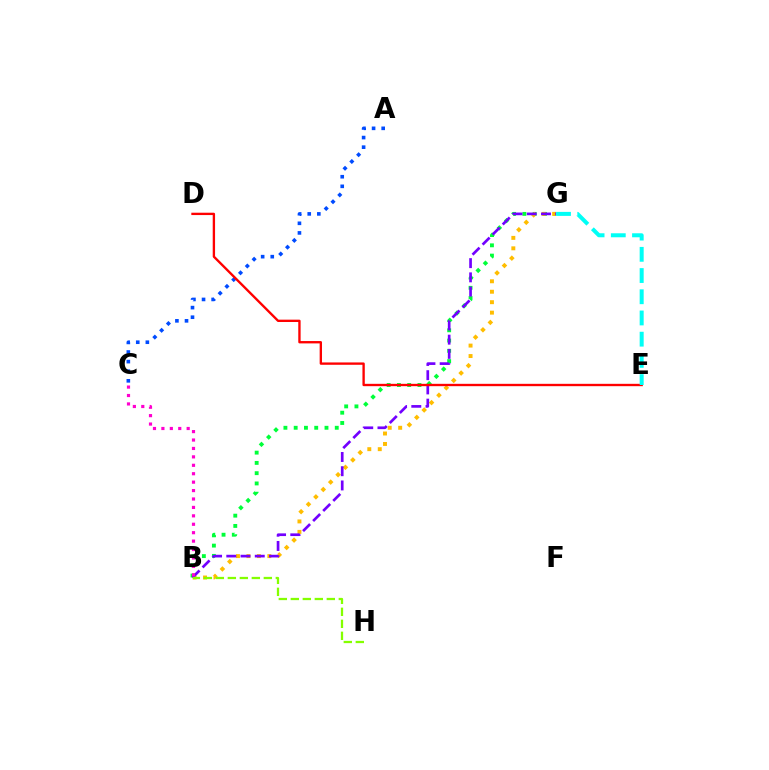{('B', 'G'): [{'color': '#00ff39', 'line_style': 'dotted', 'thickness': 2.79}, {'color': '#ffbd00', 'line_style': 'dotted', 'thickness': 2.84}, {'color': '#7200ff', 'line_style': 'dashed', 'thickness': 1.93}], ('A', 'C'): [{'color': '#004bff', 'line_style': 'dotted', 'thickness': 2.61}], ('D', 'E'): [{'color': '#ff0000', 'line_style': 'solid', 'thickness': 1.69}], ('B', 'C'): [{'color': '#ff00cf', 'line_style': 'dotted', 'thickness': 2.29}], ('E', 'G'): [{'color': '#00fff6', 'line_style': 'dashed', 'thickness': 2.88}], ('B', 'H'): [{'color': '#84ff00', 'line_style': 'dashed', 'thickness': 1.63}]}